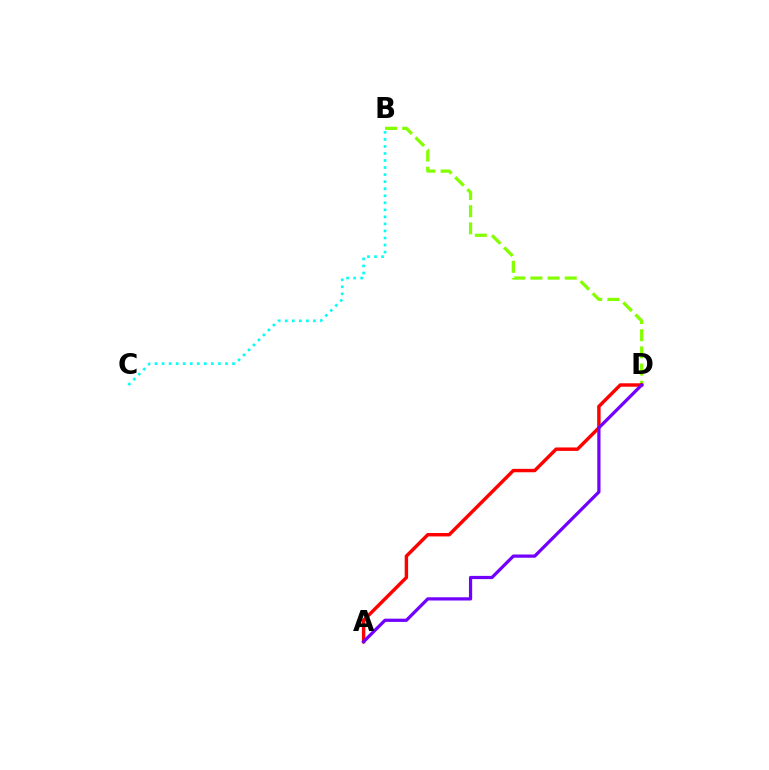{('B', 'D'): [{'color': '#84ff00', 'line_style': 'dashed', 'thickness': 2.33}], ('B', 'C'): [{'color': '#00fff6', 'line_style': 'dotted', 'thickness': 1.91}], ('A', 'D'): [{'color': '#ff0000', 'line_style': 'solid', 'thickness': 2.47}, {'color': '#7200ff', 'line_style': 'solid', 'thickness': 2.32}]}